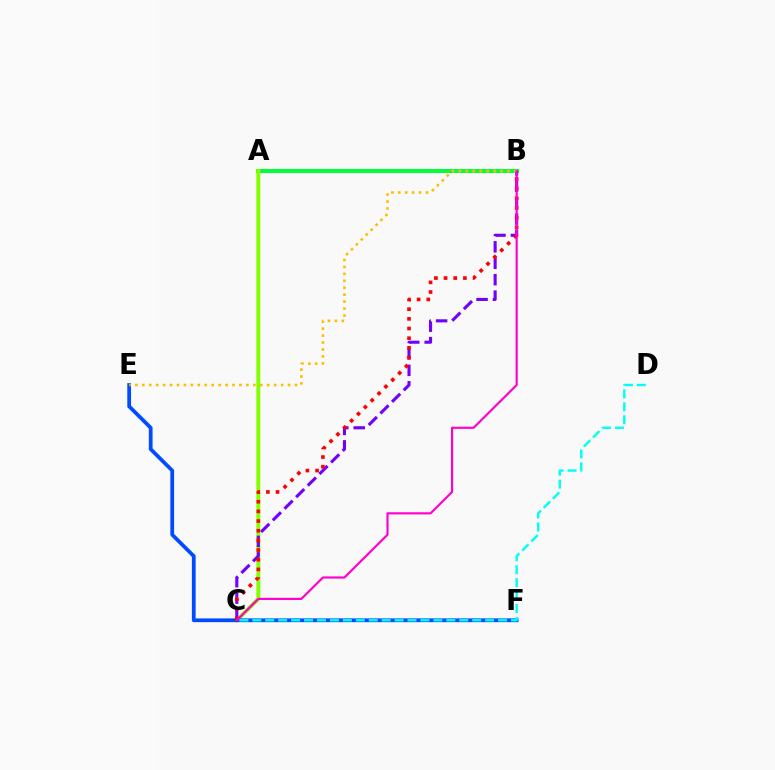{('A', 'B'): [{'color': '#00ff39', 'line_style': 'solid', 'thickness': 2.87}], ('A', 'C'): [{'color': '#84ff00', 'line_style': 'solid', 'thickness': 2.83}], ('B', 'C'): [{'color': '#7200ff', 'line_style': 'dashed', 'thickness': 2.23}, {'color': '#ff0000', 'line_style': 'dotted', 'thickness': 2.63}, {'color': '#ff00cf', 'line_style': 'solid', 'thickness': 1.56}], ('E', 'F'): [{'color': '#004bff', 'line_style': 'solid', 'thickness': 2.71}], ('B', 'E'): [{'color': '#ffbd00', 'line_style': 'dotted', 'thickness': 1.89}], ('C', 'D'): [{'color': '#00fff6', 'line_style': 'dashed', 'thickness': 1.76}]}